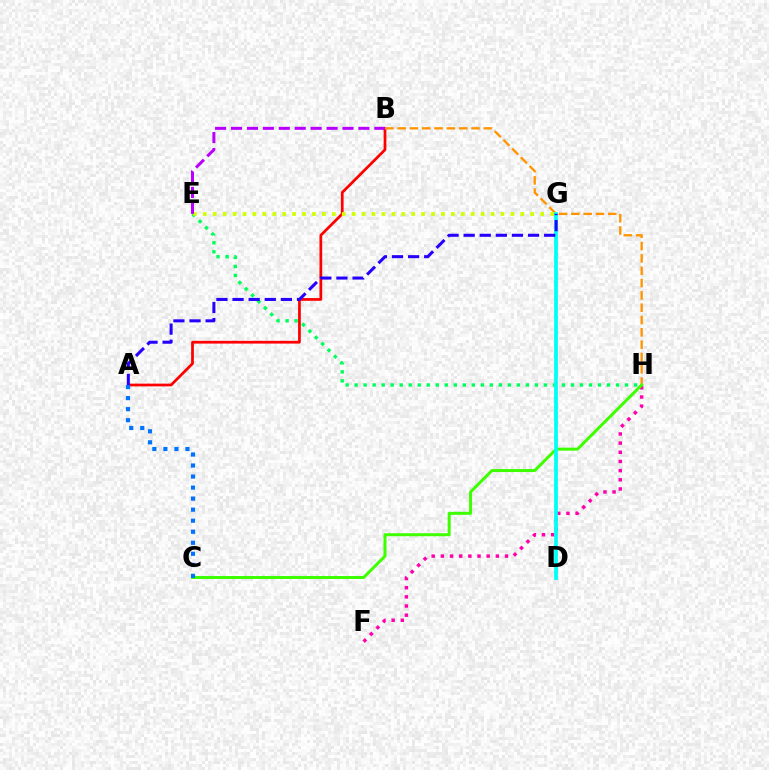{('F', 'H'): [{'color': '#ff00ac', 'line_style': 'dotted', 'thickness': 2.49}], ('E', 'H'): [{'color': '#00ff5c', 'line_style': 'dotted', 'thickness': 2.45}], ('A', 'B'): [{'color': '#ff0000', 'line_style': 'solid', 'thickness': 1.97}], ('B', 'H'): [{'color': '#ff9400', 'line_style': 'dashed', 'thickness': 1.67}], ('C', 'H'): [{'color': '#3dff00', 'line_style': 'solid', 'thickness': 2.15}], ('D', 'G'): [{'color': '#00fff6', 'line_style': 'solid', 'thickness': 2.7}], ('E', 'G'): [{'color': '#d1ff00', 'line_style': 'dotted', 'thickness': 2.7}], ('A', 'G'): [{'color': '#2500ff', 'line_style': 'dashed', 'thickness': 2.19}], ('B', 'E'): [{'color': '#b900ff', 'line_style': 'dashed', 'thickness': 2.16}], ('A', 'C'): [{'color': '#0074ff', 'line_style': 'dotted', 'thickness': 3.0}]}